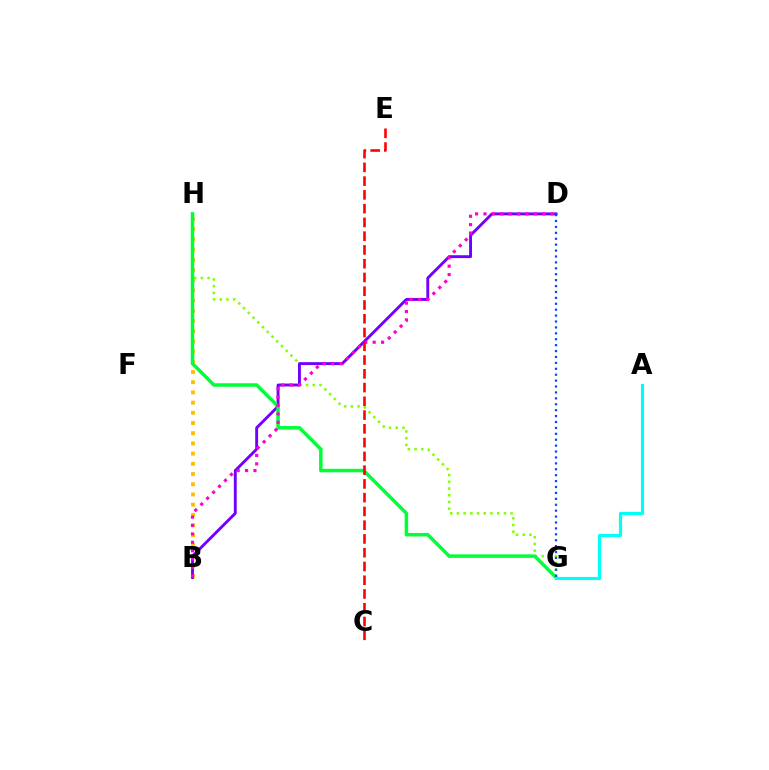{('B', 'H'): [{'color': '#ffbd00', 'line_style': 'dotted', 'thickness': 2.77}], ('G', 'H'): [{'color': '#84ff00', 'line_style': 'dotted', 'thickness': 1.82}, {'color': '#00ff39', 'line_style': 'solid', 'thickness': 2.52}], ('B', 'D'): [{'color': '#7200ff', 'line_style': 'solid', 'thickness': 2.08}, {'color': '#ff00cf', 'line_style': 'dotted', 'thickness': 2.28}], ('A', 'G'): [{'color': '#00fff6', 'line_style': 'solid', 'thickness': 2.27}], ('D', 'G'): [{'color': '#004bff', 'line_style': 'dotted', 'thickness': 1.61}], ('C', 'E'): [{'color': '#ff0000', 'line_style': 'dashed', 'thickness': 1.87}]}